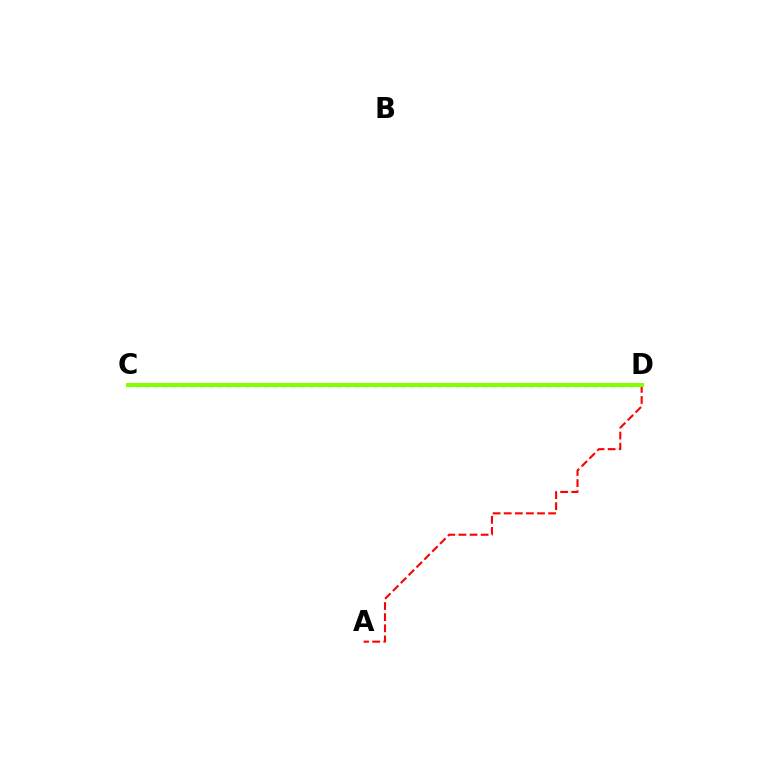{('C', 'D'): [{'color': '#00fff6', 'line_style': 'dotted', 'thickness': 2.48}, {'color': '#7200ff', 'line_style': 'dotted', 'thickness': 2.8}, {'color': '#84ff00', 'line_style': 'solid', 'thickness': 2.93}], ('A', 'D'): [{'color': '#ff0000', 'line_style': 'dashed', 'thickness': 1.51}]}